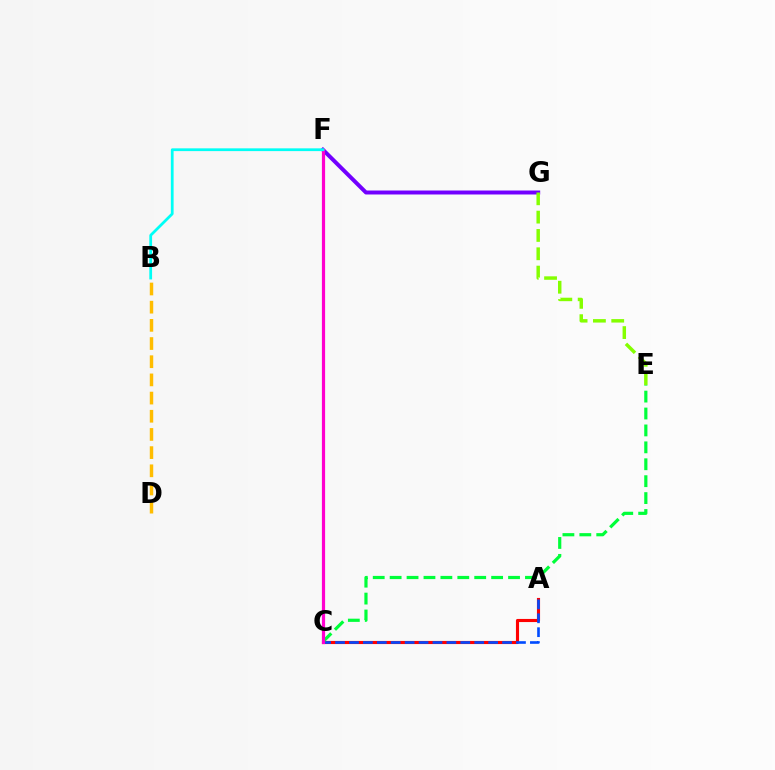{('F', 'G'): [{'color': '#7200ff', 'line_style': 'solid', 'thickness': 2.86}], ('B', 'D'): [{'color': '#ffbd00', 'line_style': 'dashed', 'thickness': 2.47}], ('A', 'C'): [{'color': '#ff0000', 'line_style': 'solid', 'thickness': 2.25}, {'color': '#004bff', 'line_style': 'dashed', 'thickness': 1.89}], ('C', 'E'): [{'color': '#00ff39', 'line_style': 'dashed', 'thickness': 2.3}], ('C', 'F'): [{'color': '#ff00cf', 'line_style': 'solid', 'thickness': 2.3}], ('E', 'G'): [{'color': '#84ff00', 'line_style': 'dashed', 'thickness': 2.49}], ('B', 'F'): [{'color': '#00fff6', 'line_style': 'solid', 'thickness': 1.99}]}